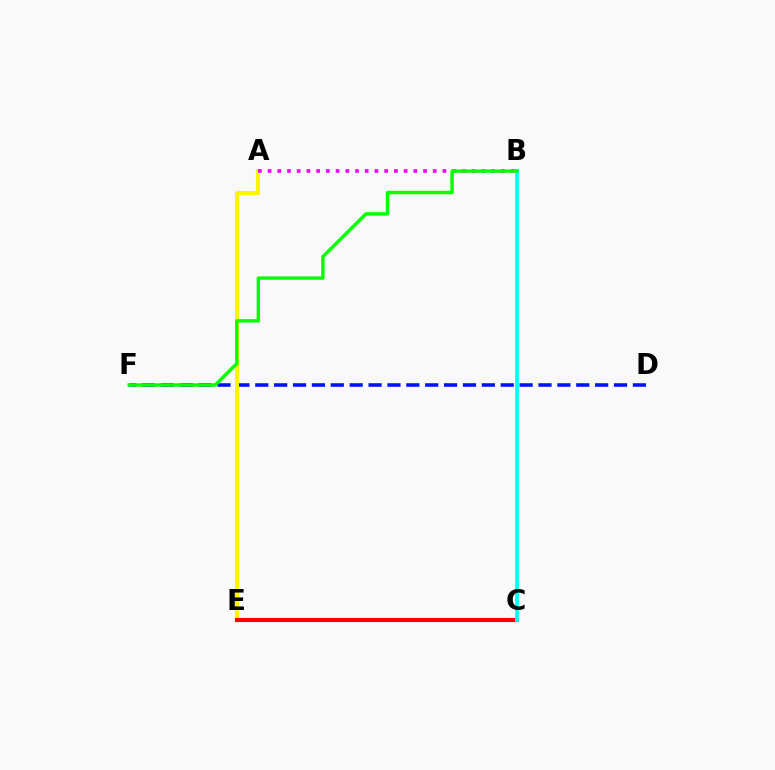{('D', 'F'): [{'color': '#0010ff', 'line_style': 'dashed', 'thickness': 2.57}], ('A', 'E'): [{'color': '#fcf500', 'line_style': 'solid', 'thickness': 2.93}], ('C', 'E'): [{'color': '#ff0000', 'line_style': 'solid', 'thickness': 2.96}], ('A', 'B'): [{'color': '#ee00ff', 'line_style': 'dotted', 'thickness': 2.64}], ('B', 'C'): [{'color': '#00fff6', 'line_style': 'solid', 'thickness': 2.69}], ('B', 'F'): [{'color': '#08ff00', 'line_style': 'solid', 'thickness': 2.46}]}